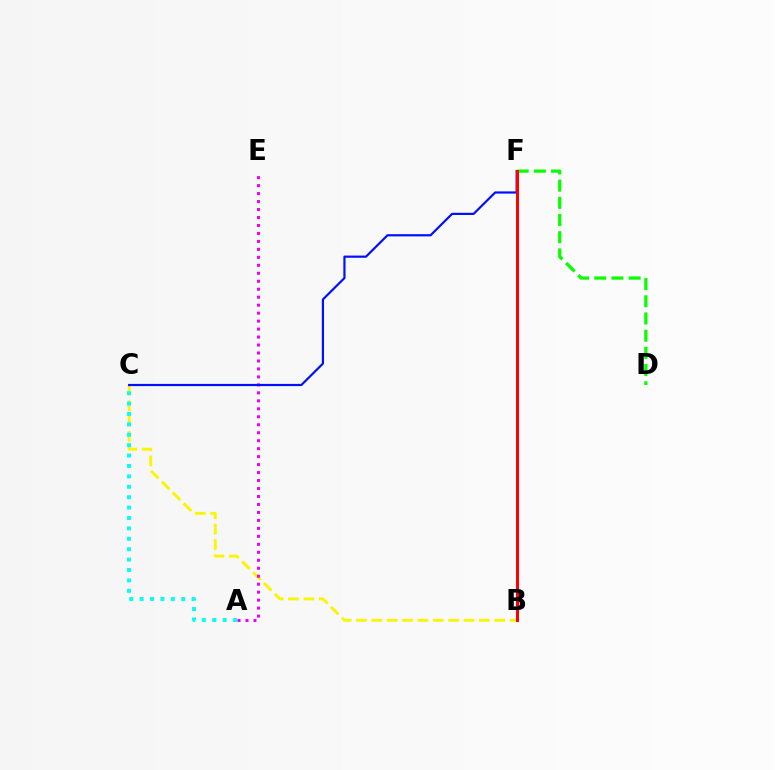{('B', 'C'): [{'color': '#fcf500', 'line_style': 'dashed', 'thickness': 2.09}], ('A', 'E'): [{'color': '#ee00ff', 'line_style': 'dotted', 'thickness': 2.17}], ('D', 'F'): [{'color': '#08ff00', 'line_style': 'dashed', 'thickness': 2.34}], ('C', 'F'): [{'color': '#0010ff', 'line_style': 'solid', 'thickness': 1.58}], ('A', 'C'): [{'color': '#00fff6', 'line_style': 'dotted', 'thickness': 2.83}], ('B', 'F'): [{'color': '#ff0000', 'line_style': 'solid', 'thickness': 2.15}]}